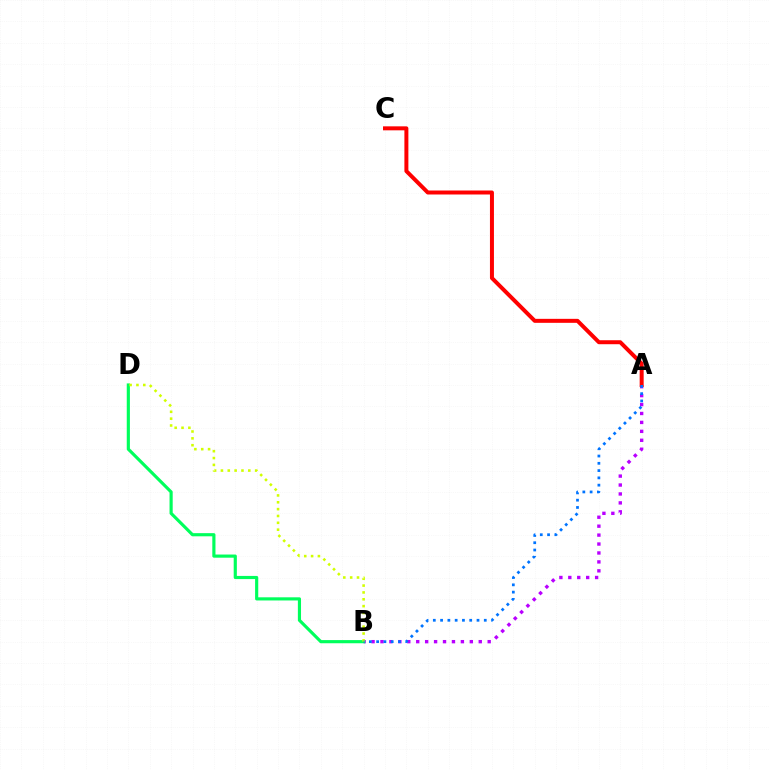{('A', 'B'): [{'color': '#b900ff', 'line_style': 'dotted', 'thickness': 2.43}, {'color': '#0074ff', 'line_style': 'dotted', 'thickness': 1.98}], ('A', 'C'): [{'color': '#ff0000', 'line_style': 'solid', 'thickness': 2.87}], ('B', 'D'): [{'color': '#00ff5c', 'line_style': 'solid', 'thickness': 2.27}, {'color': '#d1ff00', 'line_style': 'dotted', 'thickness': 1.86}]}